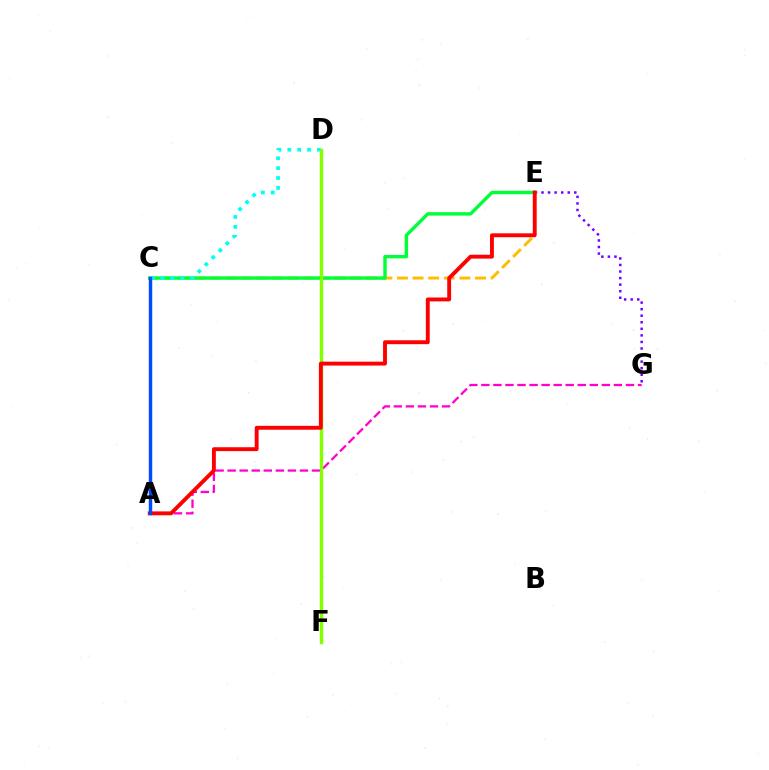{('C', 'E'): [{'color': '#ffbd00', 'line_style': 'dashed', 'thickness': 2.12}, {'color': '#00ff39', 'line_style': 'solid', 'thickness': 2.46}], ('E', 'G'): [{'color': '#7200ff', 'line_style': 'dotted', 'thickness': 1.78}], ('A', 'G'): [{'color': '#ff00cf', 'line_style': 'dashed', 'thickness': 1.64}], ('C', 'D'): [{'color': '#00fff6', 'line_style': 'dotted', 'thickness': 2.69}], ('D', 'F'): [{'color': '#84ff00', 'line_style': 'solid', 'thickness': 2.46}], ('A', 'E'): [{'color': '#ff0000', 'line_style': 'solid', 'thickness': 2.8}], ('A', 'C'): [{'color': '#004bff', 'line_style': 'solid', 'thickness': 2.48}]}